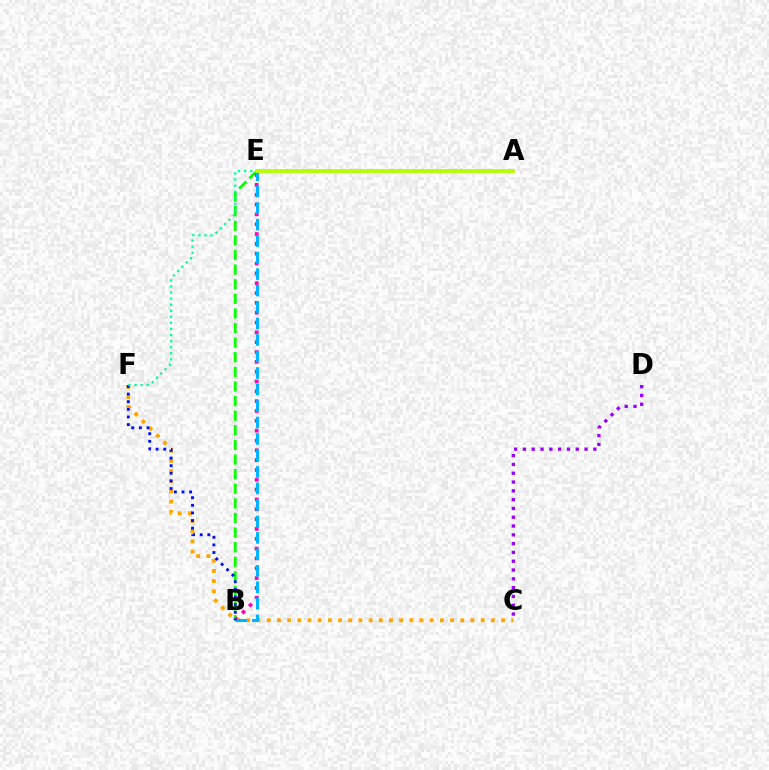{('B', 'E'): [{'color': '#08ff00', 'line_style': 'dashed', 'thickness': 1.98}, {'color': '#ff00bd', 'line_style': 'dotted', 'thickness': 2.67}, {'color': '#00b5ff', 'line_style': 'dashed', 'thickness': 2.24}], ('C', 'F'): [{'color': '#ffa500', 'line_style': 'dotted', 'thickness': 2.77}], ('A', 'E'): [{'color': '#ff0000', 'line_style': 'dotted', 'thickness': 1.54}, {'color': '#b3ff00', 'line_style': 'solid', 'thickness': 2.7}], ('B', 'F'): [{'color': '#0010ff', 'line_style': 'dotted', 'thickness': 2.07}], ('C', 'D'): [{'color': '#9b00ff', 'line_style': 'dotted', 'thickness': 2.39}], ('E', 'F'): [{'color': '#00ff9d', 'line_style': 'dotted', 'thickness': 1.65}]}